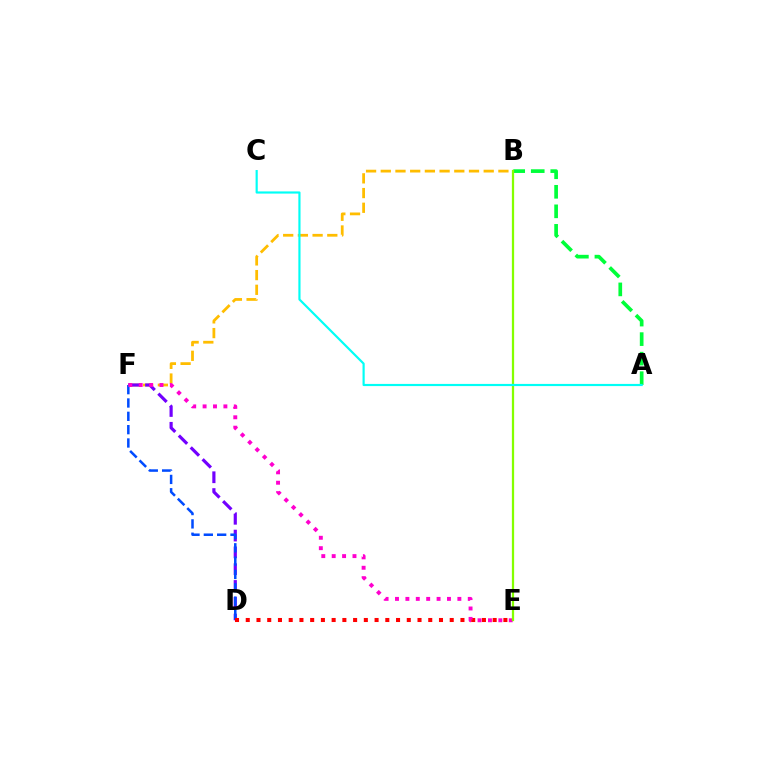{('B', 'F'): [{'color': '#ffbd00', 'line_style': 'dashed', 'thickness': 2.0}], ('D', 'F'): [{'color': '#7200ff', 'line_style': 'dashed', 'thickness': 2.28}, {'color': '#004bff', 'line_style': 'dashed', 'thickness': 1.81}], ('A', 'B'): [{'color': '#00ff39', 'line_style': 'dashed', 'thickness': 2.65}], ('D', 'E'): [{'color': '#ff0000', 'line_style': 'dotted', 'thickness': 2.92}], ('E', 'F'): [{'color': '#ff00cf', 'line_style': 'dotted', 'thickness': 2.82}], ('B', 'E'): [{'color': '#84ff00', 'line_style': 'solid', 'thickness': 1.63}], ('A', 'C'): [{'color': '#00fff6', 'line_style': 'solid', 'thickness': 1.56}]}